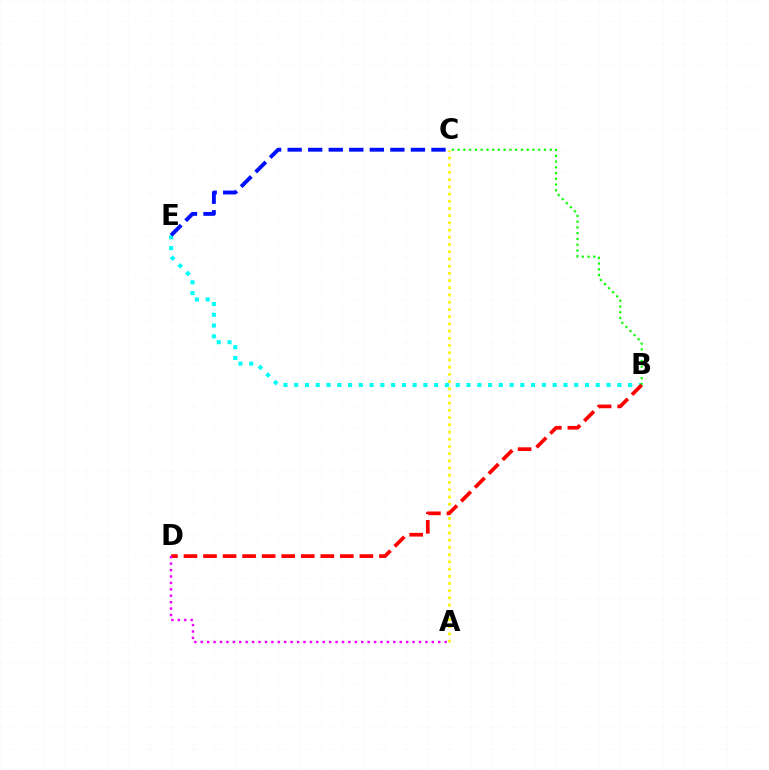{('A', 'C'): [{'color': '#fcf500', 'line_style': 'dotted', 'thickness': 1.96}], ('B', 'E'): [{'color': '#00fff6', 'line_style': 'dotted', 'thickness': 2.93}], ('B', 'C'): [{'color': '#08ff00', 'line_style': 'dotted', 'thickness': 1.56}], ('C', 'E'): [{'color': '#0010ff', 'line_style': 'dashed', 'thickness': 2.79}], ('B', 'D'): [{'color': '#ff0000', 'line_style': 'dashed', 'thickness': 2.66}], ('A', 'D'): [{'color': '#ee00ff', 'line_style': 'dotted', 'thickness': 1.74}]}